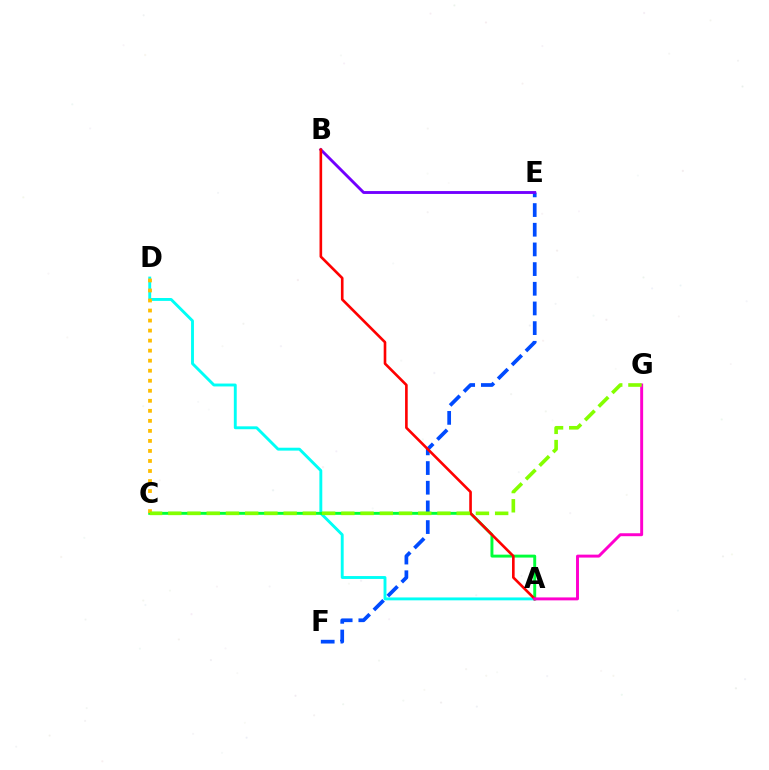{('A', 'D'): [{'color': '#00fff6', 'line_style': 'solid', 'thickness': 2.08}], ('A', 'C'): [{'color': '#00ff39', 'line_style': 'solid', 'thickness': 2.11}], ('E', 'F'): [{'color': '#004bff', 'line_style': 'dashed', 'thickness': 2.67}], ('C', 'D'): [{'color': '#ffbd00', 'line_style': 'dotted', 'thickness': 2.72}], ('B', 'E'): [{'color': '#7200ff', 'line_style': 'solid', 'thickness': 2.07}], ('A', 'B'): [{'color': '#ff0000', 'line_style': 'solid', 'thickness': 1.89}], ('A', 'G'): [{'color': '#ff00cf', 'line_style': 'solid', 'thickness': 2.12}], ('C', 'G'): [{'color': '#84ff00', 'line_style': 'dashed', 'thickness': 2.61}]}